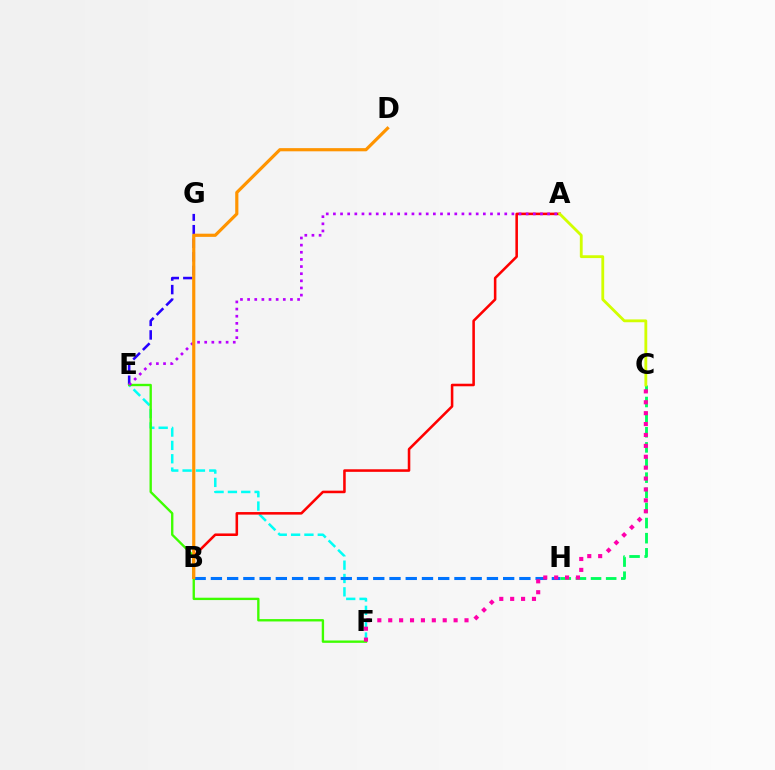{('E', 'G'): [{'color': '#2500ff', 'line_style': 'dashed', 'thickness': 1.84}], ('E', 'F'): [{'color': '#00fff6', 'line_style': 'dashed', 'thickness': 1.81}, {'color': '#3dff00', 'line_style': 'solid', 'thickness': 1.7}], ('A', 'B'): [{'color': '#ff0000', 'line_style': 'solid', 'thickness': 1.84}], ('B', 'H'): [{'color': '#0074ff', 'line_style': 'dashed', 'thickness': 2.21}], ('C', 'H'): [{'color': '#00ff5c', 'line_style': 'dashed', 'thickness': 2.06}], ('A', 'E'): [{'color': '#b900ff', 'line_style': 'dotted', 'thickness': 1.94}], ('A', 'C'): [{'color': '#d1ff00', 'line_style': 'solid', 'thickness': 2.03}], ('B', 'D'): [{'color': '#ff9400', 'line_style': 'solid', 'thickness': 2.28}], ('C', 'F'): [{'color': '#ff00ac', 'line_style': 'dotted', 'thickness': 2.96}]}